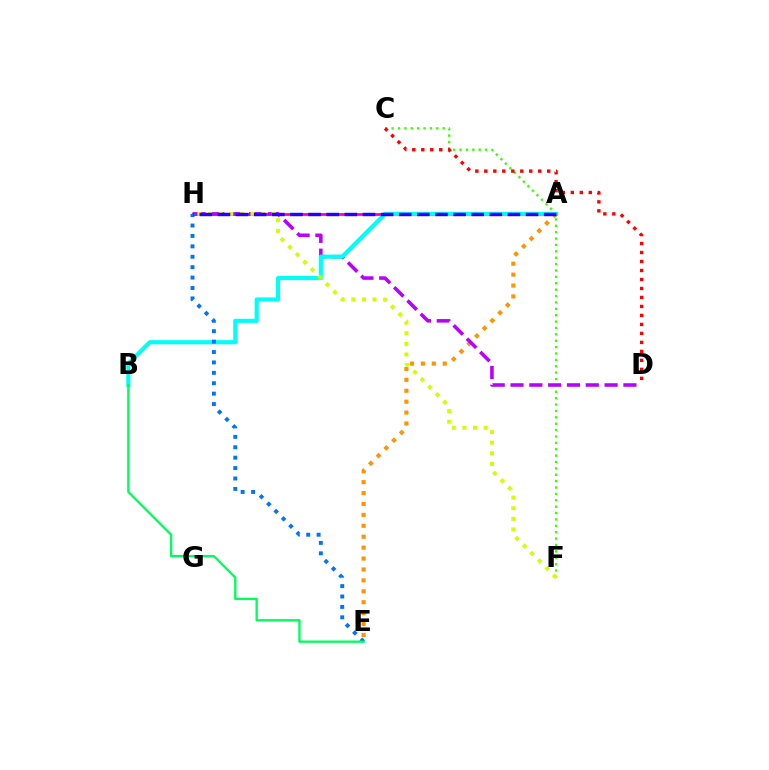{('A', 'H'): [{'color': '#ff00ac', 'line_style': 'solid', 'thickness': 1.99}, {'color': '#2500ff', 'line_style': 'dashed', 'thickness': 2.46}], ('A', 'E'): [{'color': '#ff9400', 'line_style': 'dotted', 'thickness': 2.96}], ('C', 'F'): [{'color': '#3dff00', 'line_style': 'dotted', 'thickness': 1.73}], ('D', 'H'): [{'color': '#b900ff', 'line_style': 'dashed', 'thickness': 2.56}], ('A', 'B'): [{'color': '#00fff6', 'line_style': 'solid', 'thickness': 2.96}], ('F', 'H'): [{'color': '#d1ff00', 'line_style': 'dotted', 'thickness': 2.89}], ('E', 'H'): [{'color': '#0074ff', 'line_style': 'dotted', 'thickness': 2.83}], ('B', 'E'): [{'color': '#00ff5c', 'line_style': 'solid', 'thickness': 1.68}], ('C', 'D'): [{'color': '#ff0000', 'line_style': 'dotted', 'thickness': 2.44}]}